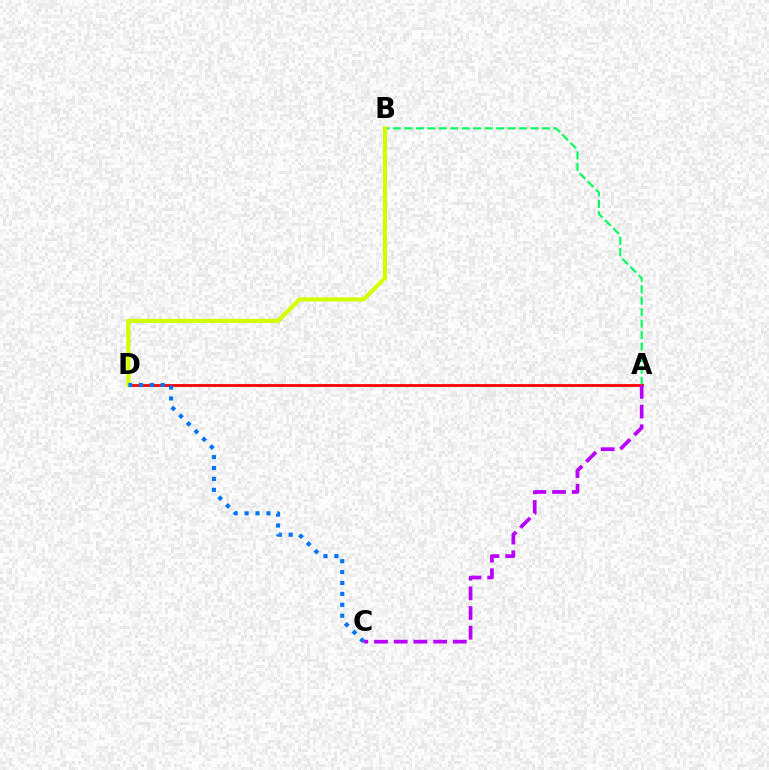{('A', 'B'): [{'color': '#00ff5c', 'line_style': 'dashed', 'thickness': 1.56}], ('A', 'D'): [{'color': '#ff0000', 'line_style': 'solid', 'thickness': 1.99}], ('B', 'D'): [{'color': '#d1ff00', 'line_style': 'solid', 'thickness': 2.99}], ('C', 'D'): [{'color': '#0074ff', 'line_style': 'dotted', 'thickness': 2.96}], ('A', 'C'): [{'color': '#b900ff', 'line_style': 'dashed', 'thickness': 2.68}]}